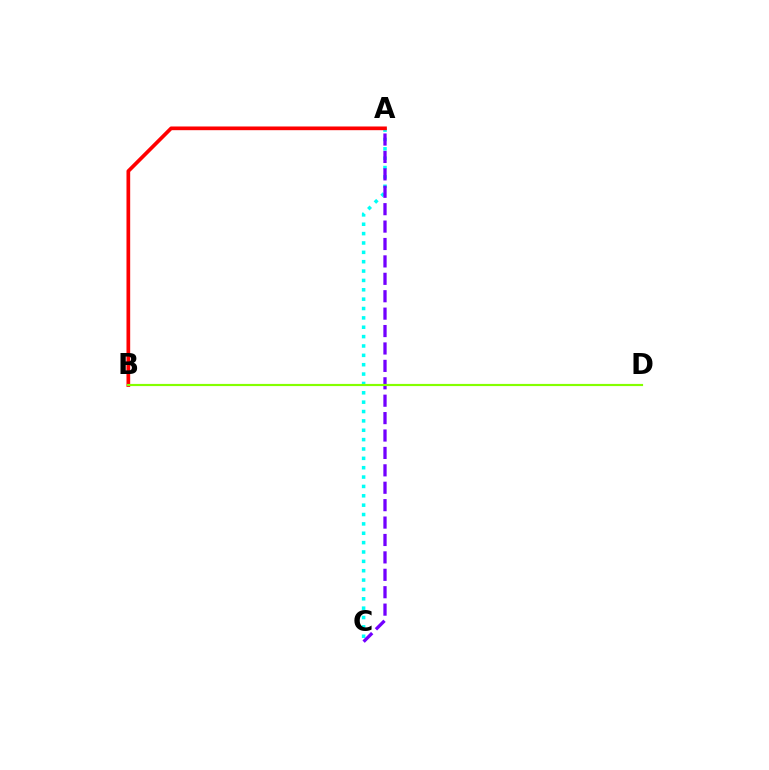{('A', 'C'): [{'color': '#00fff6', 'line_style': 'dotted', 'thickness': 2.54}, {'color': '#7200ff', 'line_style': 'dashed', 'thickness': 2.37}], ('A', 'B'): [{'color': '#ff0000', 'line_style': 'solid', 'thickness': 2.66}], ('B', 'D'): [{'color': '#84ff00', 'line_style': 'solid', 'thickness': 1.56}]}